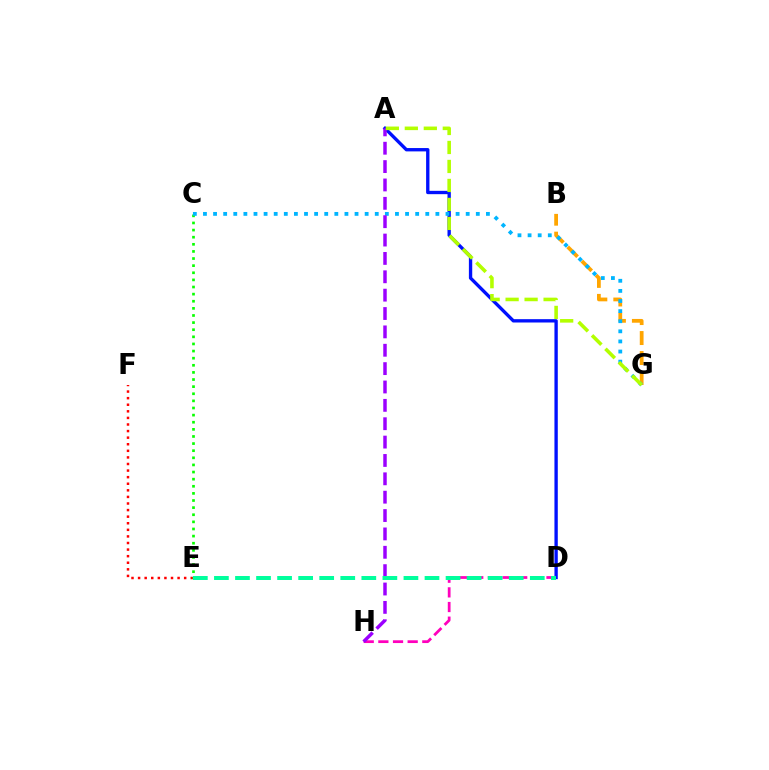{('D', 'H'): [{'color': '#ff00bd', 'line_style': 'dashed', 'thickness': 1.99}], ('E', 'F'): [{'color': '#ff0000', 'line_style': 'dotted', 'thickness': 1.79}], ('C', 'E'): [{'color': '#08ff00', 'line_style': 'dotted', 'thickness': 1.93}], ('A', 'D'): [{'color': '#0010ff', 'line_style': 'solid', 'thickness': 2.41}], ('B', 'G'): [{'color': '#ffa500', 'line_style': 'dashed', 'thickness': 2.72}], ('C', 'G'): [{'color': '#00b5ff', 'line_style': 'dotted', 'thickness': 2.75}], ('A', 'H'): [{'color': '#9b00ff', 'line_style': 'dashed', 'thickness': 2.5}], ('D', 'E'): [{'color': '#00ff9d', 'line_style': 'dashed', 'thickness': 2.86}], ('A', 'G'): [{'color': '#b3ff00', 'line_style': 'dashed', 'thickness': 2.58}]}